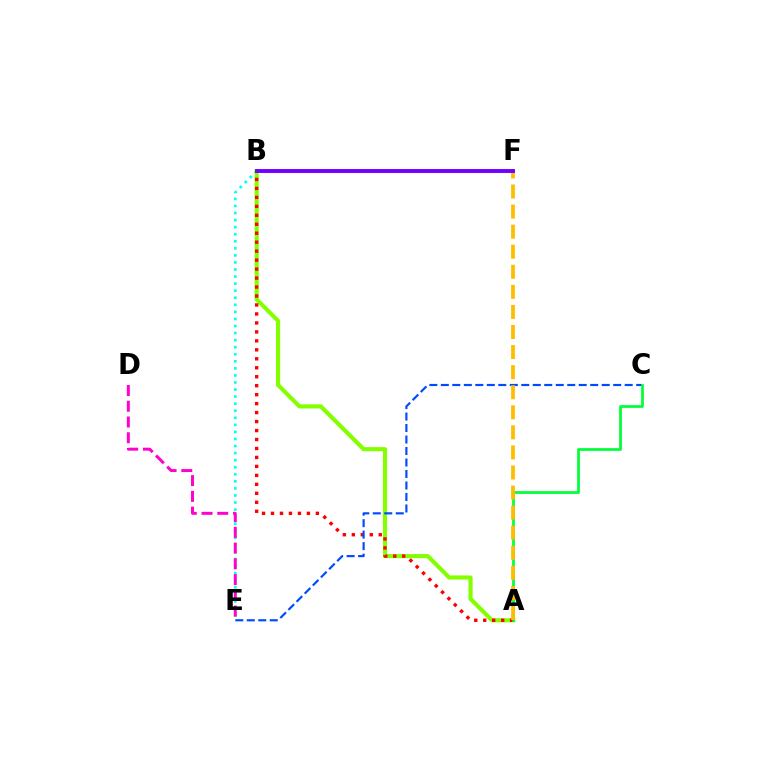{('B', 'E'): [{'color': '#00fff6', 'line_style': 'dotted', 'thickness': 1.92}], ('A', 'B'): [{'color': '#84ff00', 'line_style': 'solid', 'thickness': 2.97}, {'color': '#ff0000', 'line_style': 'dotted', 'thickness': 2.44}], ('C', 'E'): [{'color': '#004bff', 'line_style': 'dashed', 'thickness': 1.56}], ('A', 'C'): [{'color': '#00ff39', 'line_style': 'solid', 'thickness': 1.97}], ('D', 'E'): [{'color': '#ff00cf', 'line_style': 'dashed', 'thickness': 2.14}], ('A', 'F'): [{'color': '#ffbd00', 'line_style': 'dashed', 'thickness': 2.73}], ('B', 'F'): [{'color': '#7200ff', 'line_style': 'solid', 'thickness': 2.81}]}